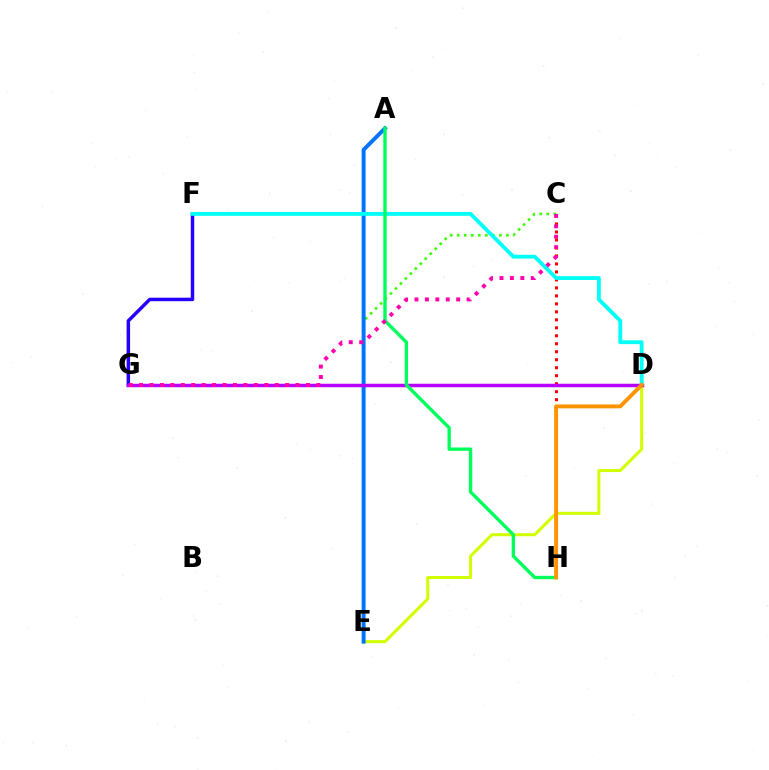{('F', 'G'): [{'color': '#2500ff', 'line_style': 'solid', 'thickness': 2.51}], ('C', 'E'): [{'color': '#3dff00', 'line_style': 'dotted', 'thickness': 1.91}], ('D', 'E'): [{'color': '#d1ff00', 'line_style': 'solid', 'thickness': 2.18}], ('C', 'H'): [{'color': '#ff0000', 'line_style': 'dotted', 'thickness': 2.17}], ('A', 'E'): [{'color': '#0074ff', 'line_style': 'solid', 'thickness': 2.84}], ('D', 'F'): [{'color': '#00fff6', 'line_style': 'solid', 'thickness': 2.76}], ('D', 'G'): [{'color': '#b900ff', 'line_style': 'solid', 'thickness': 2.5}], ('A', 'H'): [{'color': '#00ff5c', 'line_style': 'solid', 'thickness': 2.42}], ('D', 'H'): [{'color': '#ff9400', 'line_style': 'solid', 'thickness': 2.81}], ('C', 'G'): [{'color': '#ff00ac', 'line_style': 'dotted', 'thickness': 2.83}]}